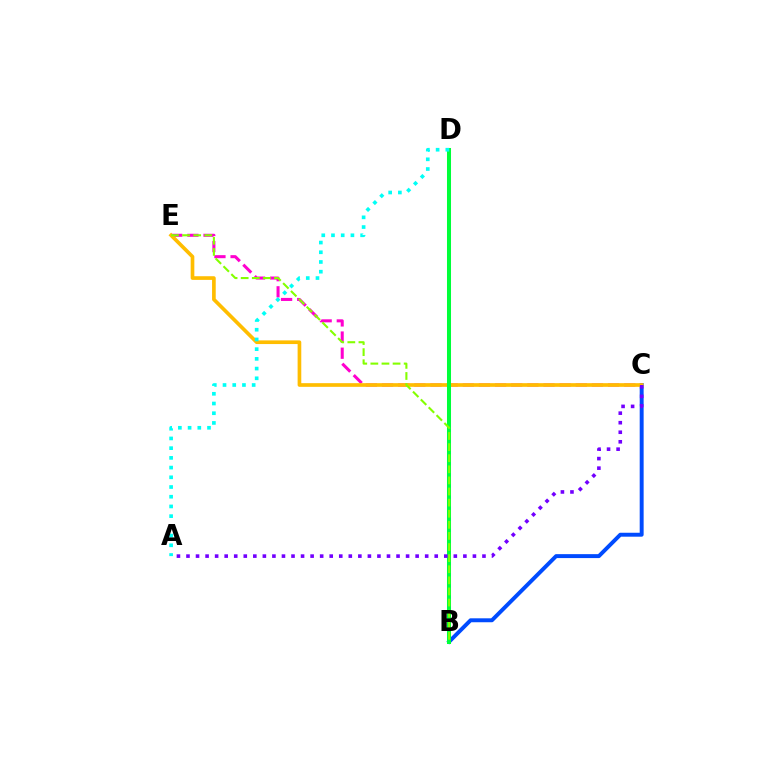{('B', 'C'): [{'color': '#004bff', 'line_style': 'solid', 'thickness': 2.83}], ('C', 'E'): [{'color': '#ff00cf', 'line_style': 'dashed', 'thickness': 2.19}, {'color': '#ffbd00', 'line_style': 'solid', 'thickness': 2.64}], ('B', 'D'): [{'color': '#ff0000', 'line_style': 'solid', 'thickness': 2.69}, {'color': '#00ff39', 'line_style': 'solid', 'thickness': 2.9}], ('A', 'D'): [{'color': '#00fff6', 'line_style': 'dotted', 'thickness': 2.64}], ('B', 'E'): [{'color': '#84ff00', 'line_style': 'dashed', 'thickness': 1.51}], ('A', 'C'): [{'color': '#7200ff', 'line_style': 'dotted', 'thickness': 2.59}]}